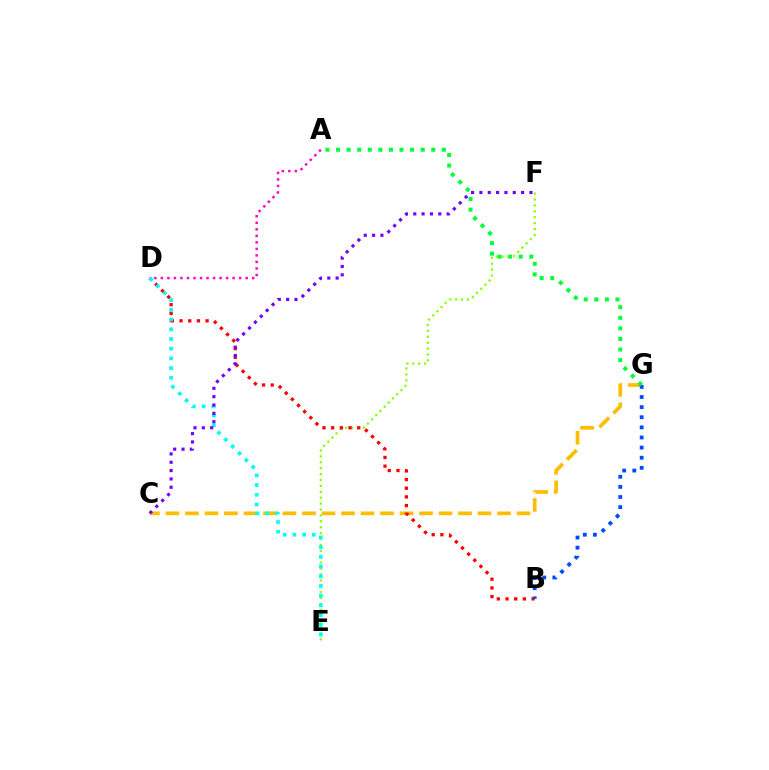{('C', 'G'): [{'color': '#ffbd00', 'line_style': 'dashed', 'thickness': 2.65}], ('E', 'F'): [{'color': '#84ff00', 'line_style': 'dotted', 'thickness': 1.6}], ('A', 'D'): [{'color': '#ff00cf', 'line_style': 'dotted', 'thickness': 1.77}], ('B', 'D'): [{'color': '#ff0000', 'line_style': 'dotted', 'thickness': 2.36}], ('B', 'G'): [{'color': '#004bff', 'line_style': 'dotted', 'thickness': 2.75}], ('D', 'E'): [{'color': '#00fff6', 'line_style': 'dotted', 'thickness': 2.64}], ('A', 'G'): [{'color': '#00ff39', 'line_style': 'dotted', 'thickness': 2.88}], ('C', 'F'): [{'color': '#7200ff', 'line_style': 'dotted', 'thickness': 2.27}]}